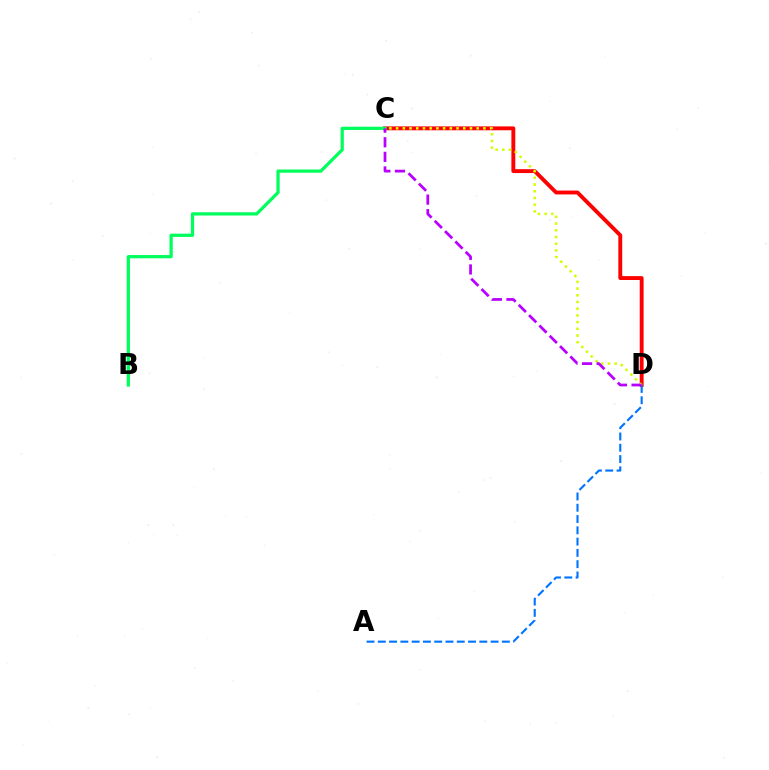{('C', 'D'): [{'color': '#ff0000', 'line_style': 'solid', 'thickness': 2.79}, {'color': '#d1ff00', 'line_style': 'dotted', 'thickness': 1.82}, {'color': '#b900ff', 'line_style': 'dashed', 'thickness': 1.98}], ('B', 'C'): [{'color': '#00ff5c', 'line_style': 'solid', 'thickness': 2.33}], ('A', 'D'): [{'color': '#0074ff', 'line_style': 'dashed', 'thickness': 1.53}]}